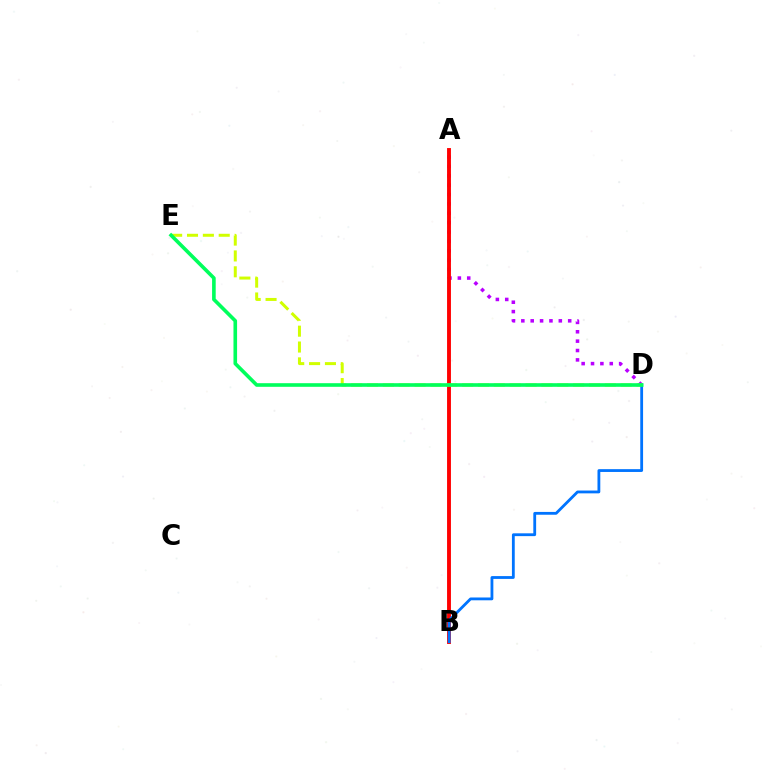{('A', 'D'): [{'color': '#b900ff', 'line_style': 'dotted', 'thickness': 2.55}], ('A', 'B'): [{'color': '#ff0000', 'line_style': 'solid', 'thickness': 2.8}], ('B', 'D'): [{'color': '#0074ff', 'line_style': 'solid', 'thickness': 2.02}], ('D', 'E'): [{'color': '#d1ff00', 'line_style': 'dashed', 'thickness': 2.15}, {'color': '#00ff5c', 'line_style': 'solid', 'thickness': 2.61}]}